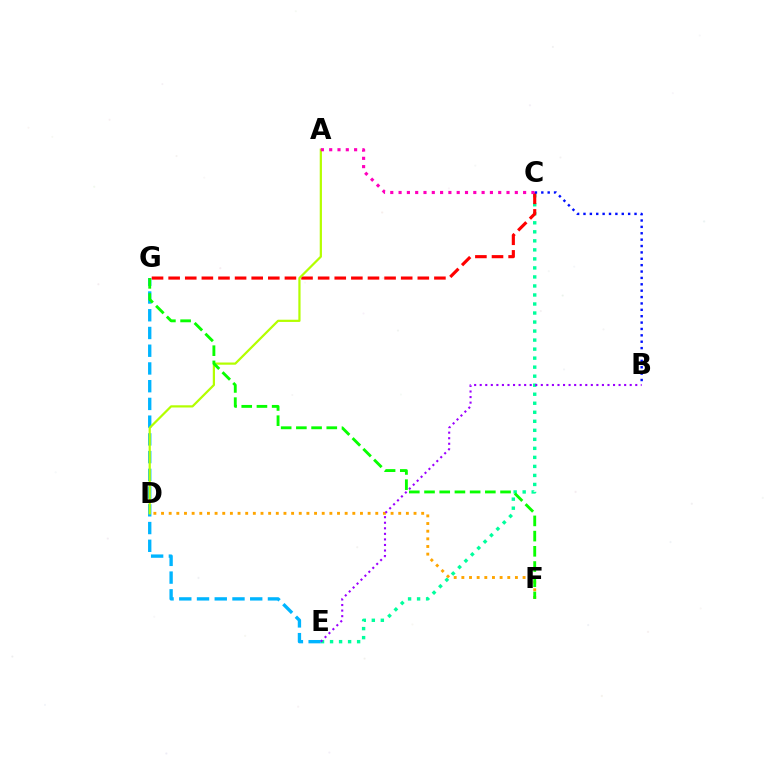{('D', 'F'): [{'color': '#ffa500', 'line_style': 'dotted', 'thickness': 2.08}], ('C', 'E'): [{'color': '#00ff9d', 'line_style': 'dotted', 'thickness': 2.45}], ('E', 'G'): [{'color': '#00b5ff', 'line_style': 'dashed', 'thickness': 2.41}], ('B', 'E'): [{'color': '#9b00ff', 'line_style': 'dotted', 'thickness': 1.51}], ('C', 'G'): [{'color': '#ff0000', 'line_style': 'dashed', 'thickness': 2.26}], ('B', 'C'): [{'color': '#0010ff', 'line_style': 'dotted', 'thickness': 1.73}], ('A', 'D'): [{'color': '#b3ff00', 'line_style': 'solid', 'thickness': 1.59}], ('F', 'G'): [{'color': '#08ff00', 'line_style': 'dashed', 'thickness': 2.07}], ('A', 'C'): [{'color': '#ff00bd', 'line_style': 'dotted', 'thickness': 2.26}]}